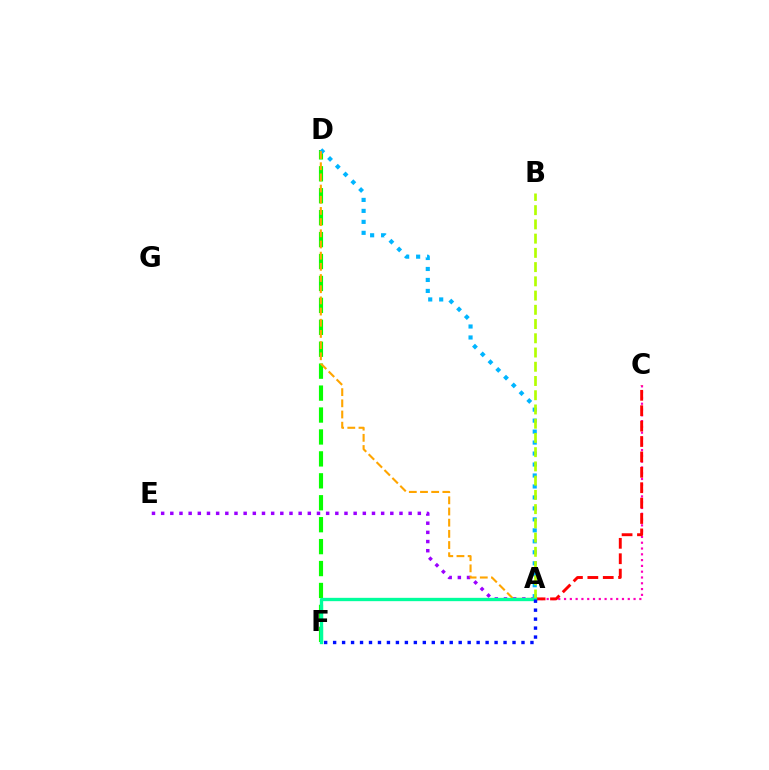{('D', 'F'): [{'color': '#08ff00', 'line_style': 'dashed', 'thickness': 2.98}], ('A', 'E'): [{'color': '#9b00ff', 'line_style': 'dotted', 'thickness': 2.49}], ('A', 'C'): [{'color': '#ff00bd', 'line_style': 'dotted', 'thickness': 1.57}, {'color': '#ff0000', 'line_style': 'dashed', 'thickness': 2.09}], ('A', 'D'): [{'color': '#00b5ff', 'line_style': 'dotted', 'thickness': 2.98}, {'color': '#ffa500', 'line_style': 'dashed', 'thickness': 1.52}], ('A', 'B'): [{'color': '#b3ff00', 'line_style': 'dashed', 'thickness': 1.93}], ('A', 'F'): [{'color': '#00ff9d', 'line_style': 'solid', 'thickness': 2.39}, {'color': '#0010ff', 'line_style': 'dotted', 'thickness': 2.44}]}